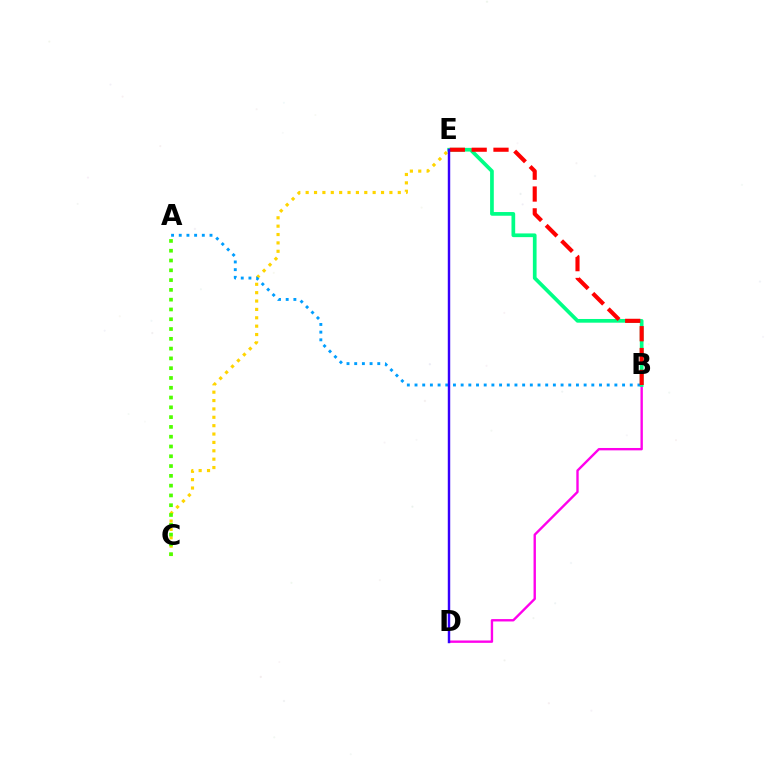{('C', 'E'): [{'color': '#ffd500', 'line_style': 'dotted', 'thickness': 2.28}], ('A', 'C'): [{'color': '#4fff00', 'line_style': 'dotted', 'thickness': 2.66}], ('A', 'B'): [{'color': '#009eff', 'line_style': 'dotted', 'thickness': 2.09}], ('B', 'D'): [{'color': '#ff00ed', 'line_style': 'solid', 'thickness': 1.71}], ('B', 'E'): [{'color': '#00ff86', 'line_style': 'solid', 'thickness': 2.67}, {'color': '#ff0000', 'line_style': 'dashed', 'thickness': 2.97}], ('D', 'E'): [{'color': '#3700ff', 'line_style': 'solid', 'thickness': 1.75}]}